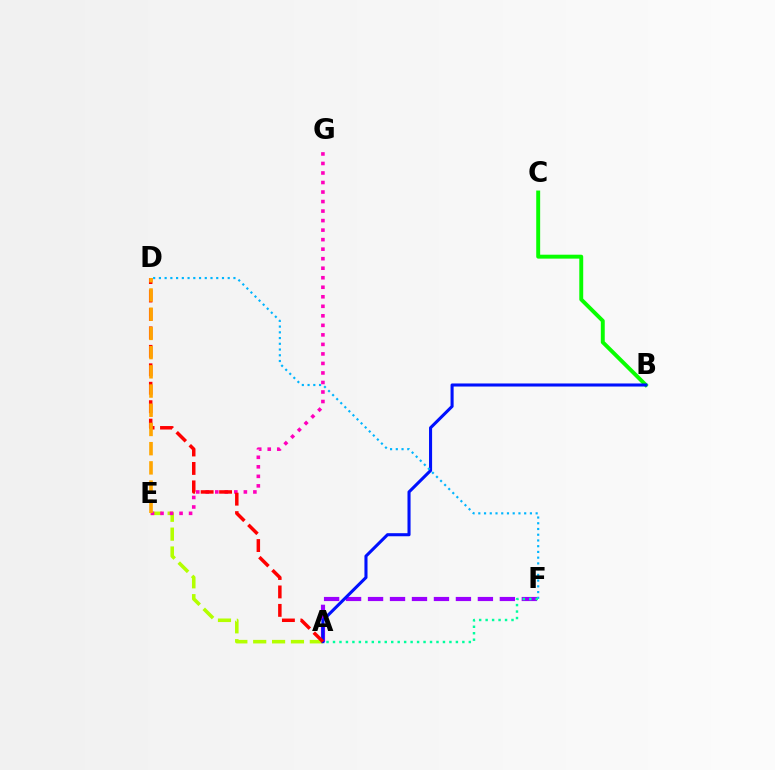{('A', 'F'): [{'color': '#9b00ff', 'line_style': 'dashed', 'thickness': 2.98}, {'color': '#00ff9d', 'line_style': 'dotted', 'thickness': 1.76}], ('B', 'C'): [{'color': '#08ff00', 'line_style': 'solid', 'thickness': 2.82}], ('A', 'E'): [{'color': '#b3ff00', 'line_style': 'dashed', 'thickness': 2.56}], ('A', 'B'): [{'color': '#0010ff', 'line_style': 'solid', 'thickness': 2.21}], ('D', 'F'): [{'color': '#00b5ff', 'line_style': 'dotted', 'thickness': 1.56}], ('E', 'G'): [{'color': '#ff00bd', 'line_style': 'dotted', 'thickness': 2.59}], ('A', 'D'): [{'color': '#ff0000', 'line_style': 'dashed', 'thickness': 2.51}], ('D', 'E'): [{'color': '#ffa500', 'line_style': 'dashed', 'thickness': 2.61}]}